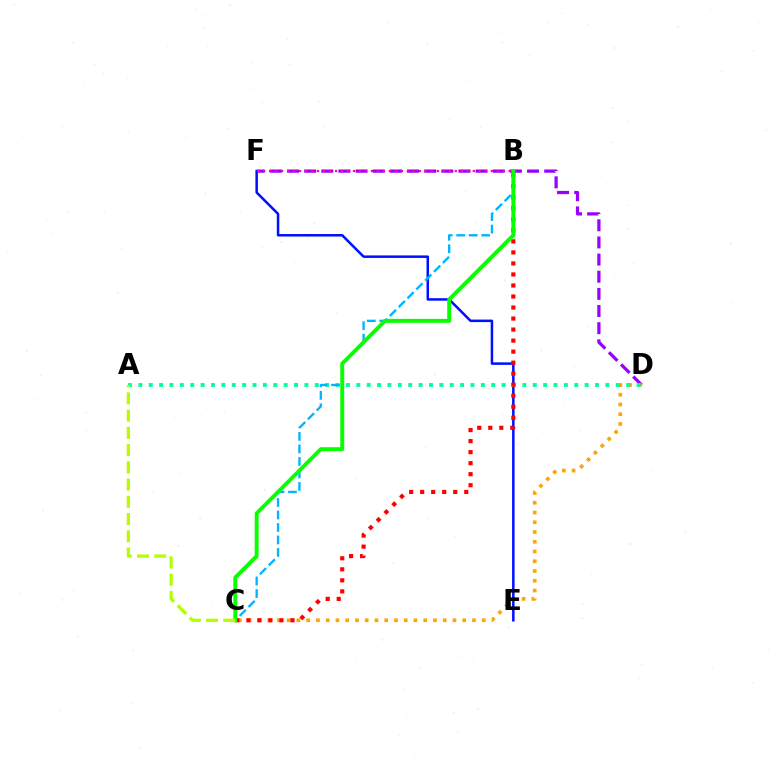{('D', 'F'): [{'color': '#9b00ff', 'line_style': 'dashed', 'thickness': 2.33}], ('C', 'D'): [{'color': '#ffa500', 'line_style': 'dotted', 'thickness': 2.65}], ('E', 'F'): [{'color': '#0010ff', 'line_style': 'solid', 'thickness': 1.81}], ('A', 'D'): [{'color': '#00ff9d', 'line_style': 'dotted', 'thickness': 2.82}], ('B', 'C'): [{'color': '#00b5ff', 'line_style': 'dashed', 'thickness': 1.7}, {'color': '#ff0000', 'line_style': 'dotted', 'thickness': 2.99}, {'color': '#08ff00', 'line_style': 'solid', 'thickness': 2.82}], ('B', 'F'): [{'color': '#ff00bd', 'line_style': 'dotted', 'thickness': 1.63}], ('A', 'C'): [{'color': '#b3ff00', 'line_style': 'dashed', 'thickness': 2.34}]}